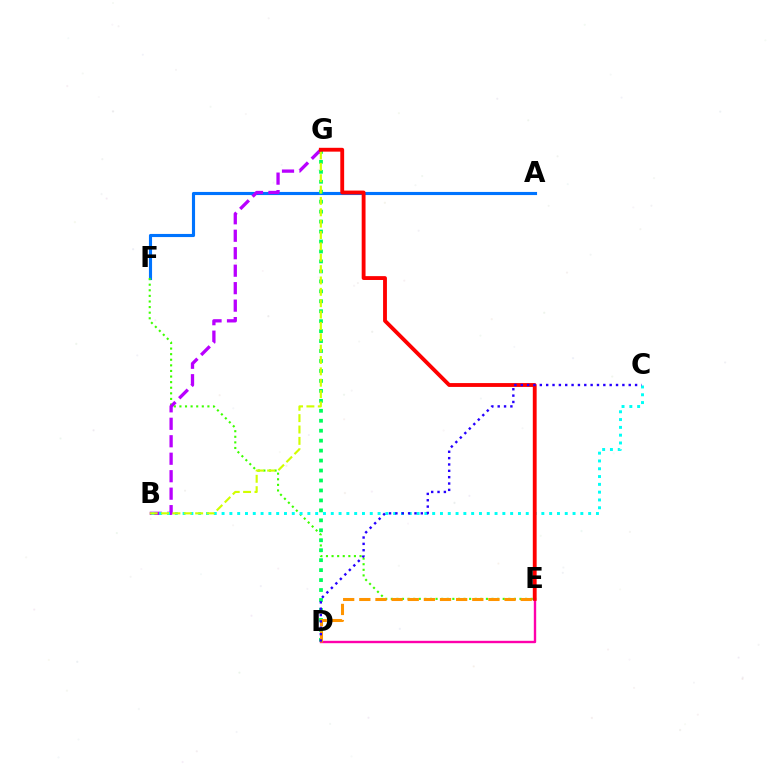{('A', 'F'): [{'color': '#0074ff', 'line_style': 'solid', 'thickness': 2.24}], ('E', 'F'): [{'color': '#3dff00', 'line_style': 'dotted', 'thickness': 1.52}], ('D', 'G'): [{'color': '#00ff5c', 'line_style': 'dotted', 'thickness': 2.71}], ('B', 'G'): [{'color': '#b900ff', 'line_style': 'dashed', 'thickness': 2.37}, {'color': '#d1ff00', 'line_style': 'dashed', 'thickness': 1.54}], ('D', 'E'): [{'color': '#ff00ac', 'line_style': 'solid', 'thickness': 1.71}, {'color': '#ff9400', 'line_style': 'dashed', 'thickness': 2.19}], ('B', 'C'): [{'color': '#00fff6', 'line_style': 'dotted', 'thickness': 2.12}], ('E', 'G'): [{'color': '#ff0000', 'line_style': 'solid', 'thickness': 2.77}], ('C', 'D'): [{'color': '#2500ff', 'line_style': 'dotted', 'thickness': 1.73}]}